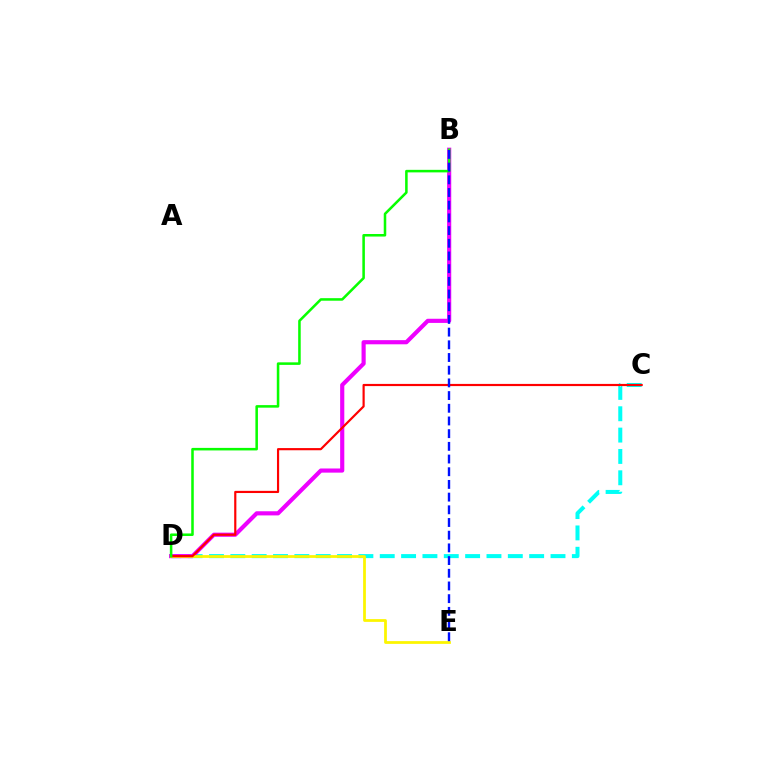{('C', 'D'): [{'color': '#00fff6', 'line_style': 'dashed', 'thickness': 2.9}, {'color': '#ff0000', 'line_style': 'solid', 'thickness': 1.57}], ('B', 'D'): [{'color': '#ee00ff', 'line_style': 'solid', 'thickness': 2.98}, {'color': '#08ff00', 'line_style': 'solid', 'thickness': 1.83}], ('D', 'E'): [{'color': '#fcf500', 'line_style': 'solid', 'thickness': 1.98}], ('B', 'E'): [{'color': '#0010ff', 'line_style': 'dashed', 'thickness': 1.72}]}